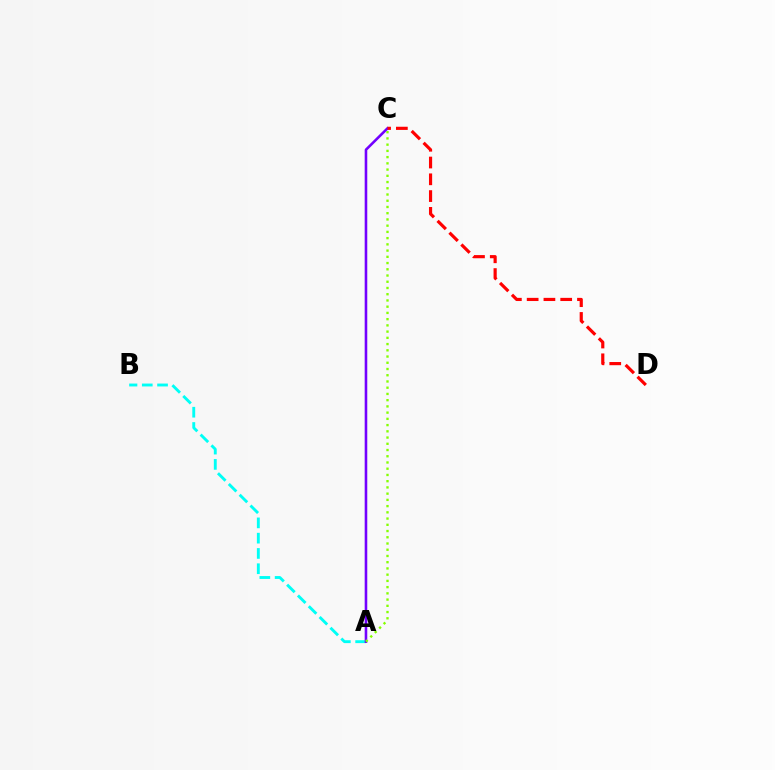{('A', 'B'): [{'color': '#00fff6', 'line_style': 'dashed', 'thickness': 2.08}], ('A', 'C'): [{'color': '#7200ff', 'line_style': 'solid', 'thickness': 1.86}, {'color': '#84ff00', 'line_style': 'dotted', 'thickness': 1.69}], ('C', 'D'): [{'color': '#ff0000', 'line_style': 'dashed', 'thickness': 2.28}]}